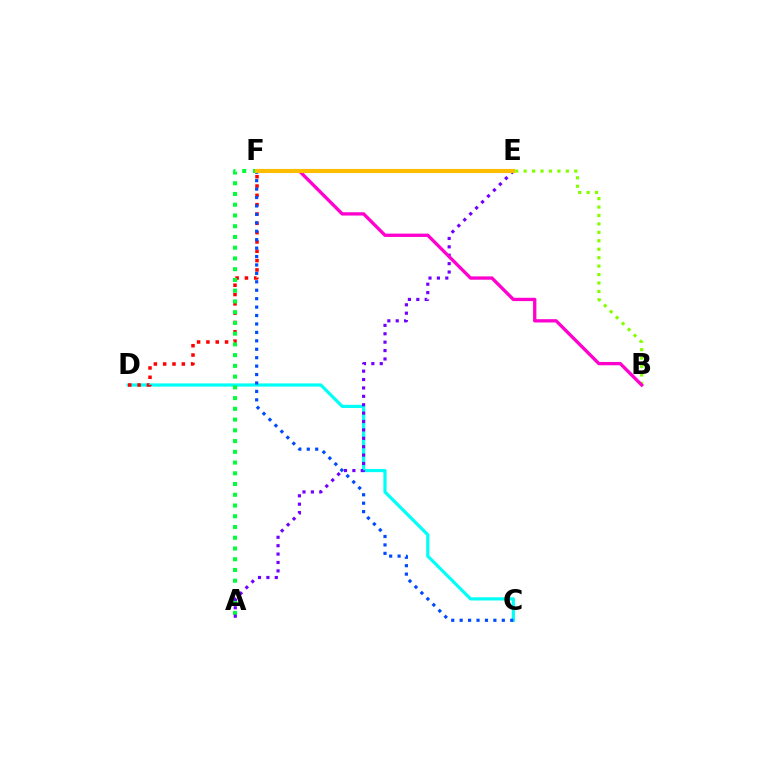{('C', 'D'): [{'color': '#00fff6', 'line_style': 'solid', 'thickness': 2.29}], ('D', 'F'): [{'color': '#ff0000', 'line_style': 'dotted', 'thickness': 2.53}], ('A', 'F'): [{'color': '#00ff39', 'line_style': 'dotted', 'thickness': 2.92}], ('A', 'E'): [{'color': '#7200ff', 'line_style': 'dotted', 'thickness': 2.28}], ('C', 'F'): [{'color': '#004bff', 'line_style': 'dotted', 'thickness': 2.29}], ('B', 'E'): [{'color': '#84ff00', 'line_style': 'dotted', 'thickness': 2.29}], ('B', 'F'): [{'color': '#ff00cf', 'line_style': 'solid', 'thickness': 2.39}], ('E', 'F'): [{'color': '#ffbd00', 'line_style': 'solid', 'thickness': 2.95}]}